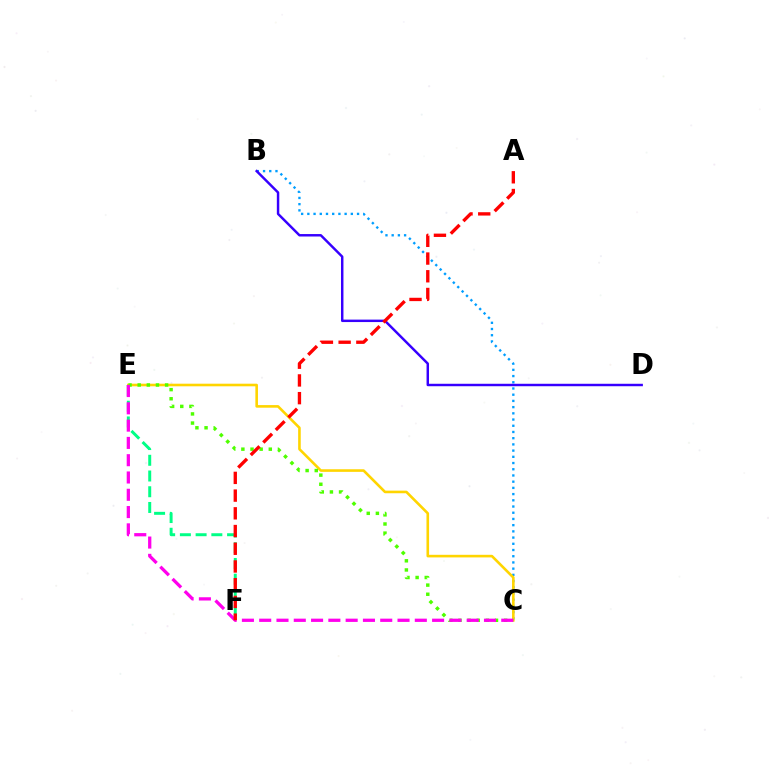{('B', 'C'): [{'color': '#009eff', 'line_style': 'dotted', 'thickness': 1.69}], ('E', 'F'): [{'color': '#00ff86', 'line_style': 'dashed', 'thickness': 2.14}], ('B', 'D'): [{'color': '#3700ff', 'line_style': 'solid', 'thickness': 1.76}], ('C', 'E'): [{'color': '#ffd500', 'line_style': 'solid', 'thickness': 1.88}, {'color': '#4fff00', 'line_style': 'dotted', 'thickness': 2.48}, {'color': '#ff00ed', 'line_style': 'dashed', 'thickness': 2.35}], ('A', 'F'): [{'color': '#ff0000', 'line_style': 'dashed', 'thickness': 2.41}]}